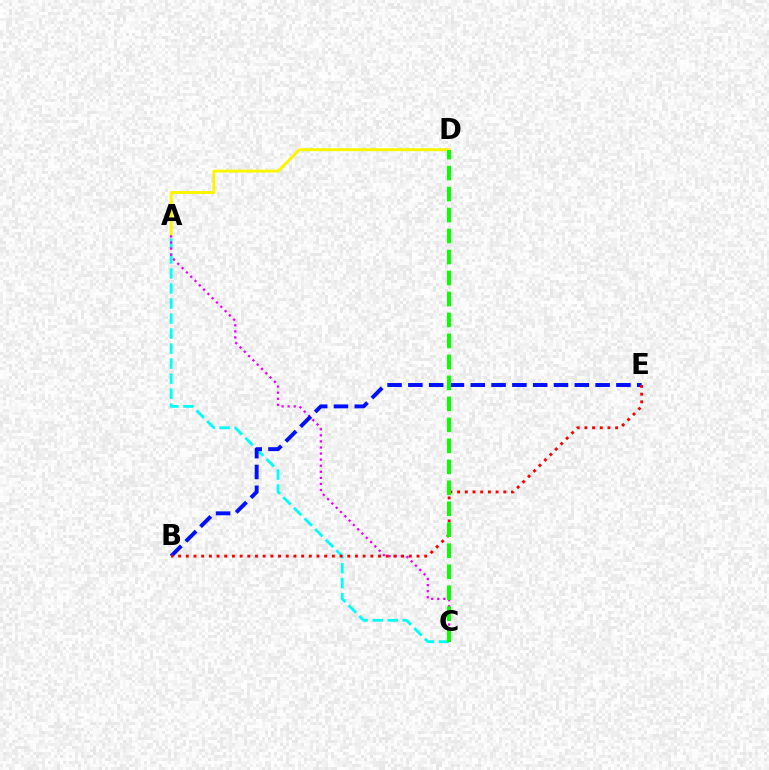{('A', 'C'): [{'color': '#00fff6', 'line_style': 'dashed', 'thickness': 2.04}, {'color': '#ee00ff', 'line_style': 'dotted', 'thickness': 1.65}], ('A', 'D'): [{'color': '#fcf500', 'line_style': 'solid', 'thickness': 2.13}], ('B', 'E'): [{'color': '#0010ff', 'line_style': 'dashed', 'thickness': 2.83}, {'color': '#ff0000', 'line_style': 'dotted', 'thickness': 2.09}], ('C', 'D'): [{'color': '#08ff00', 'line_style': 'dashed', 'thickness': 2.85}]}